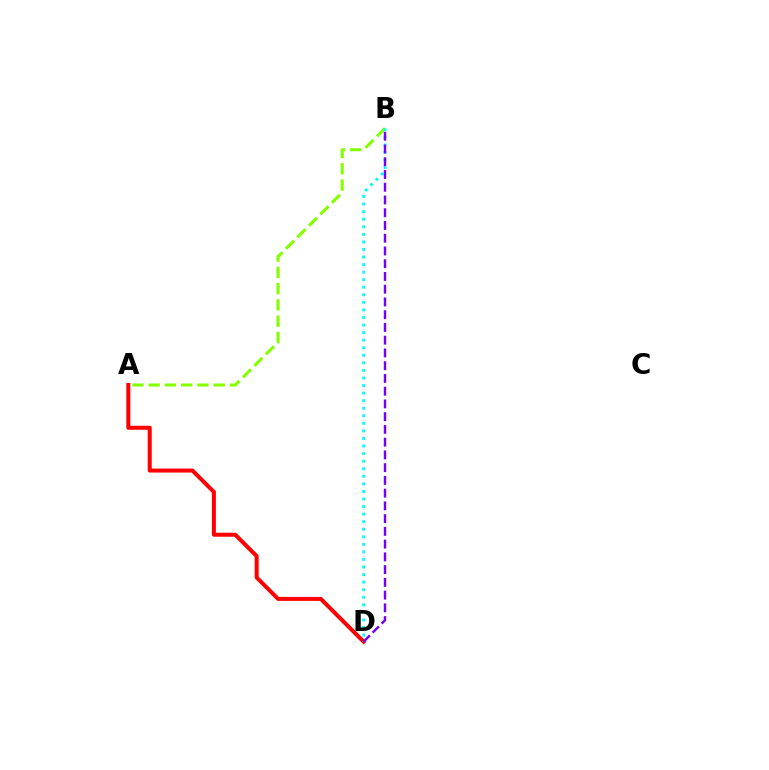{('A', 'D'): [{'color': '#ff0000', 'line_style': 'solid', 'thickness': 2.88}], ('A', 'B'): [{'color': '#84ff00', 'line_style': 'dashed', 'thickness': 2.21}], ('B', 'D'): [{'color': '#00fff6', 'line_style': 'dotted', 'thickness': 2.05}, {'color': '#7200ff', 'line_style': 'dashed', 'thickness': 1.73}]}